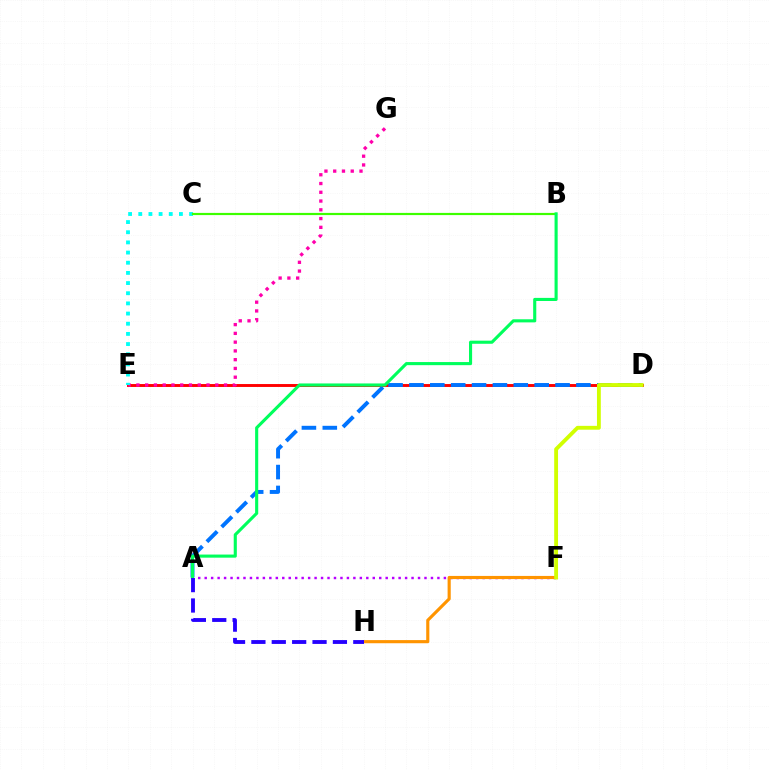{('D', 'E'): [{'color': '#ff0000', 'line_style': 'solid', 'thickness': 2.1}], ('A', 'F'): [{'color': '#b900ff', 'line_style': 'dotted', 'thickness': 1.76}], ('A', 'D'): [{'color': '#0074ff', 'line_style': 'dashed', 'thickness': 2.84}], ('E', 'G'): [{'color': '#ff00ac', 'line_style': 'dotted', 'thickness': 2.38}], ('C', 'E'): [{'color': '#00fff6', 'line_style': 'dotted', 'thickness': 2.76}], ('B', 'C'): [{'color': '#3dff00', 'line_style': 'solid', 'thickness': 1.58}], ('A', 'B'): [{'color': '#00ff5c', 'line_style': 'solid', 'thickness': 2.24}], ('F', 'H'): [{'color': '#ff9400', 'line_style': 'solid', 'thickness': 2.26}], ('D', 'F'): [{'color': '#d1ff00', 'line_style': 'solid', 'thickness': 2.77}], ('A', 'H'): [{'color': '#2500ff', 'line_style': 'dashed', 'thickness': 2.77}]}